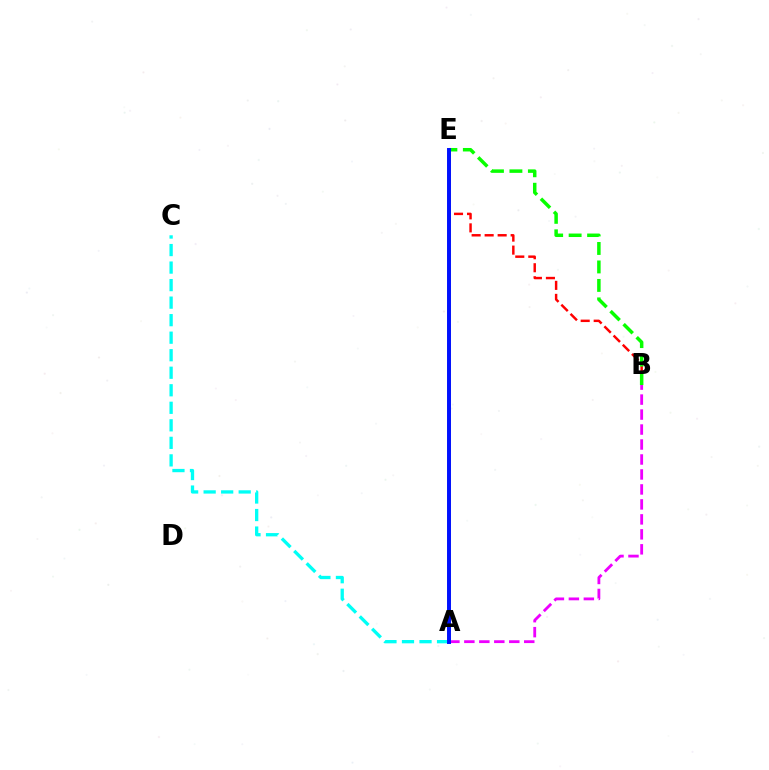{('A', 'B'): [{'color': '#ee00ff', 'line_style': 'dashed', 'thickness': 2.03}], ('A', 'C'): [{'color': '#00fff6', 'line_style': 'dashed', 'thickness': 2.38}], ('A', 'E'): [{'color': '#fcf500', 'line_style': 'dashed', 'thickness': 2.59}, {'color': '#0010ff', 'line_style': 'solid', 'thickness': 2.85}], ('B', 'E'): [{'color': '#ff0000', 'line_style': 'dashed', 'thickness': 1.77}, {'color': '#08ff00', 'line_style': 'dashed', 'thickness': 2.51}]}